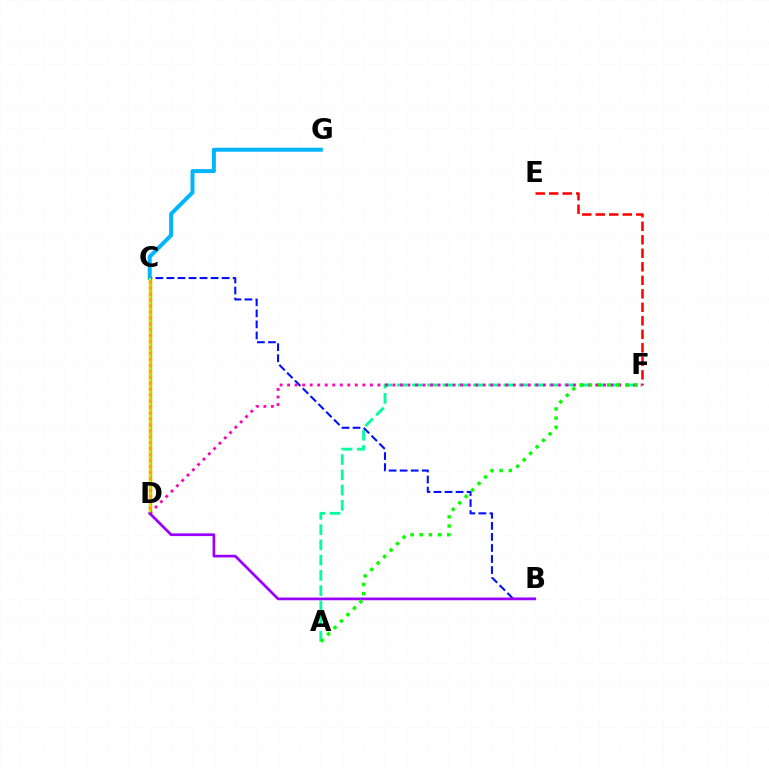{('E', 'F'): [{'color': '#ff0000', 'line_style': 'dashed', 'thickness': 1.83}], ('C', 'D'): [{'color': '#ffa500', 'line_style': 'solid', 'thickness': 2.52}, {'color': '#b3ff00', 'line_style': 'dotted', 'thickness': 1.62}], ('A', 'F'): [{'color': '#00ff9d', 'line_style': 'dashed', 'thickness': 2.07}, {'color': '#08ff00', 'line_style': 'dotted', 'thickness': 2.49}], ('B', 'C'): [{'color': '#0010ff', 'line_style': 'dashed', 'thickness': 1.5}], ('D', 'F'): [{'color': '#ff00bd', 'line_style': 'dotted', 'thickness': 2.04}], ('B', 'D'): [{'color': '#9b00ff', 'line_style': 'solid', 'thickness': 1.96}], ('C', 'G'): [{'color': '#00b5ff', 'line_style': 'solid', 'thickness': 2.86}]}